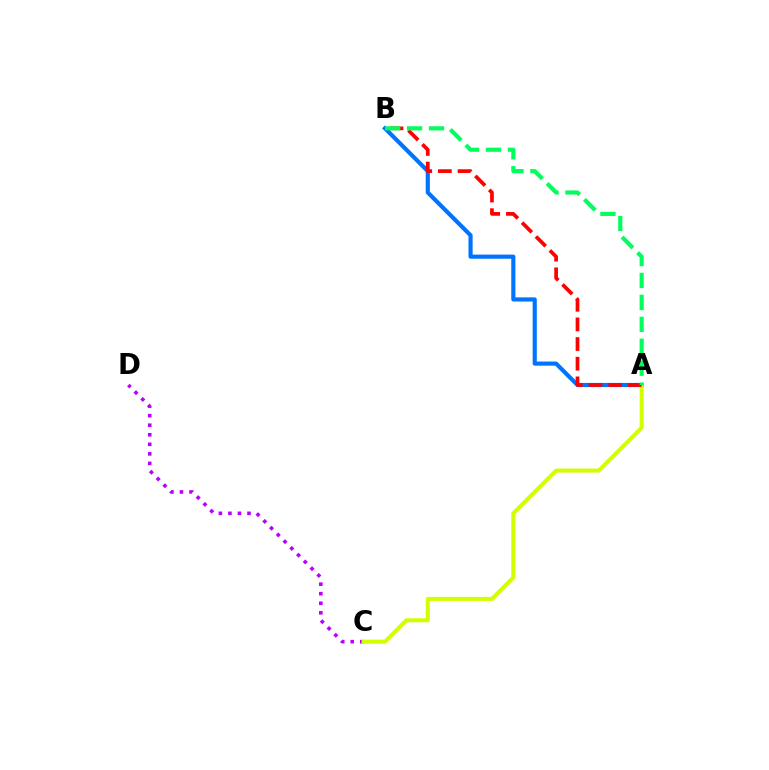{('C', 'D'): [{'color': '#b900ff', 'line_style': 'dotted', 'thickness': 2.59}], ('A', 'B'): [{'color': '#0074ff', 'line_style': 'solid', 'thickness': 2.99}, {'color': '#ff0000', 'line_style': 'dashed', 'thickness': 2.67}, {'color': '#00ff5c', 'line_style': 'dashed', 'thickness': 2.98}], ('A', 'C'): [{'color': '#d1ff00', 'line_style': 'solid', 'thickness': 2.92}]}